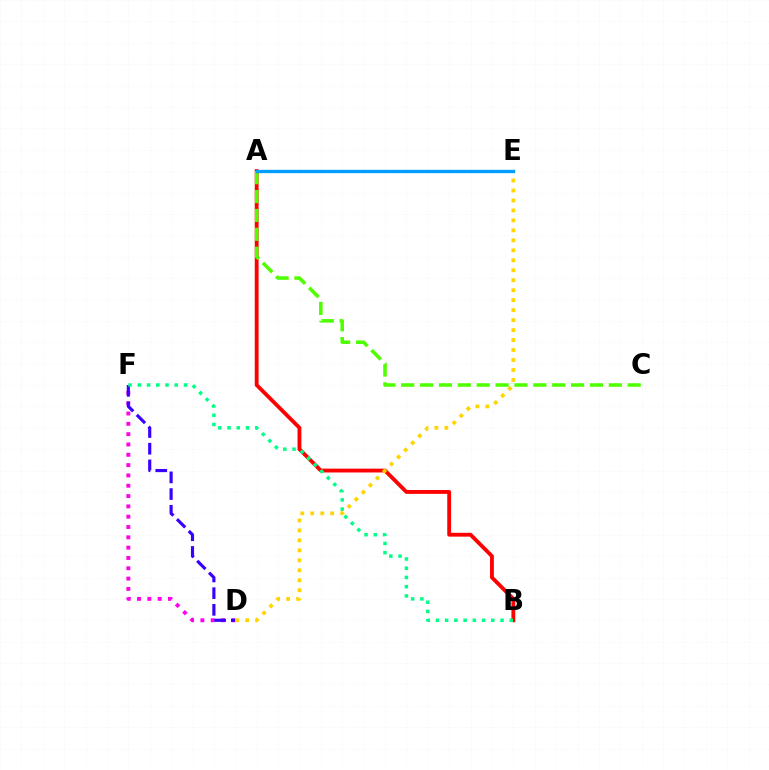{('D', 'F'): [{'color': '#ff00ed', 'line_style': 'dotted', 'thickness': 2.8}, {'color': '#3700ff', 'line_style': 'dashed', 'thickness': 2.27}], ('A', 'B'): [{'color': '#ff0000', 'line_style': 'solid', 'thickness': 2.76}], ('B', 'F'): [{'color': '#00ff86', 'line_style': 'dotted', 'thickness': 2.51}], ('A', 'C'): [{'color': '#4fff00', 'line_style': 'dashed', 'thickness': 2.56}], ('D', 'E'): [{'color': '#ffd500', 'line_style': 'dotted', 'thickness': 2.71}], ('A', 'E'): [{'color': '#009eff', 'line_style': 'solid', 'thickness': 2.41}]}